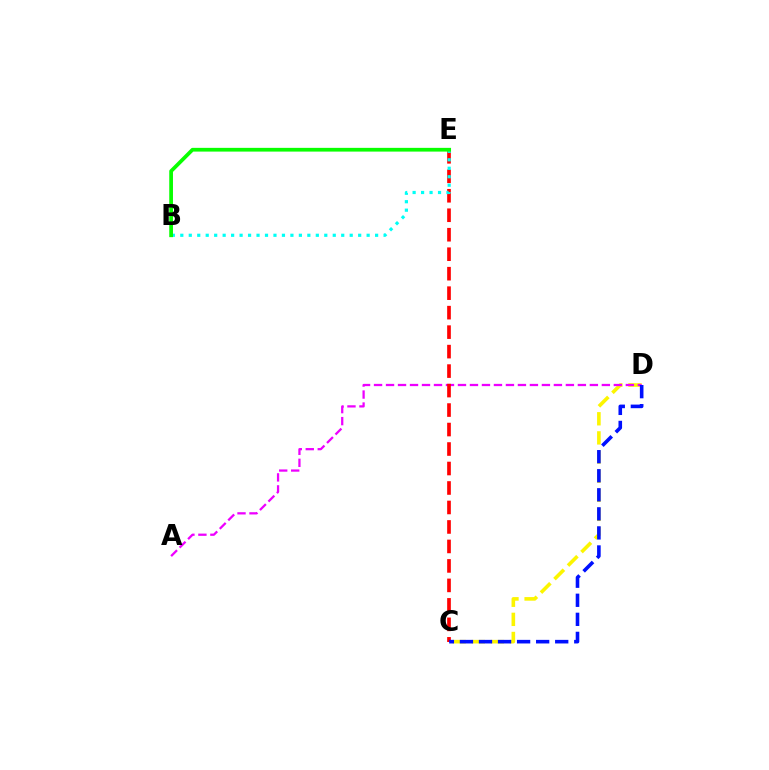{('C', 'D'): [{'color': '#fcf500', 'line_style': 'dashed', 'thickness': 2.6}, {'color': '#0010ff', 'line_style': 'dashed', 'thickness': 2.59}], ('A', 'D'): [{'color': '#ee00ff', 'line_style': 'dashed', 'thickness': 1.63}], ('C', 'E'): [{'color': '#ff0000', 'line_style': 'dashed', 'thickness': 2.65}], ('B', 'E'): [{'color': '#00fff6', 'line_style': 'dotted', 'thickness': 2.3}, {'color': '#08ff00', 'line_style': 'solid', 'thickness': 2.69}]}